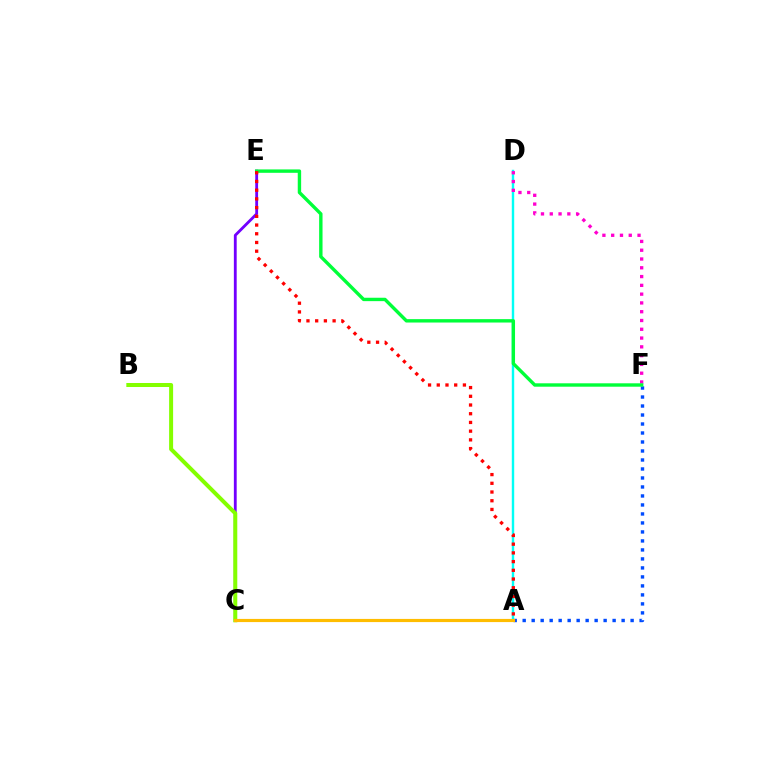{('A', 'D'): [{'color': '#00fff6', 'line_style': 'solid', 'thickness': 1.74}], ('C', 'E'): [{'color': '#7200ff', 'line_style': 'solid', 'thickness': 2.03}], ('D', 'F'): [{'color': '#ff00cf', 'line_style': 'dotted', 'thickness': 2.39}], ('B', 'C'): [{'color': '#84ff00', 'line_style': 'solid', 'thickness': 2.88}], ('A', 'F'): [{'color': '#004bff', 'line_style': 'dotted', 'thickness': 2.44}], ('E', 'F'): [{'color': '#00ff39', 'line_style': 'solid', 'thickness': 2.45}], ('A', 'E'): [{'color': '#ff0000', 'line_style': 'dotted', 'thickness': 2.37}], ('A', 'C'): [{'color': '#ffbd00', 'line_style': 'solid', 'thickness': 2.28}]}